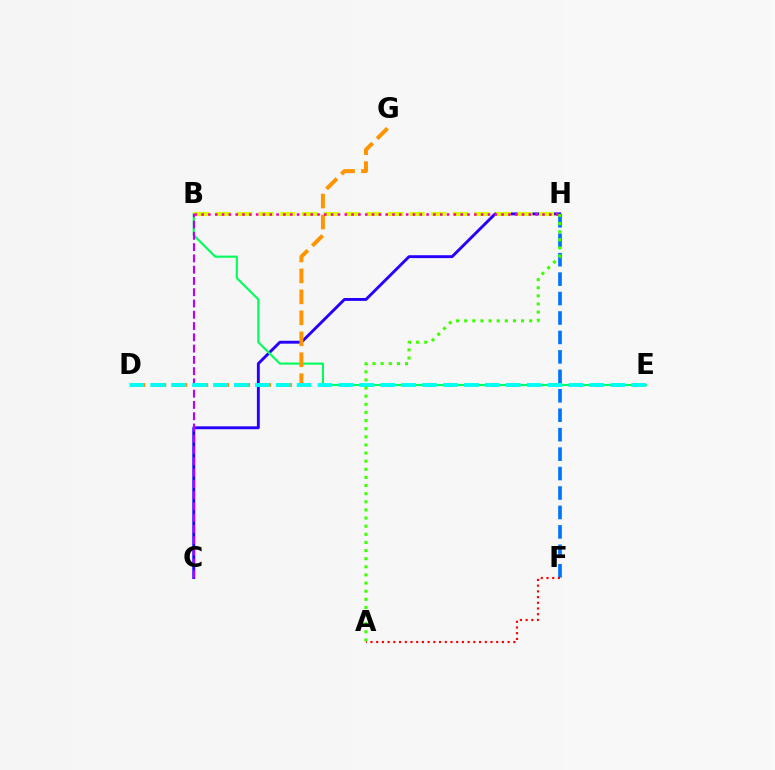{('F', 'H'): [{'color': '#0074ff', 'line_style': 'dashed', 'thickness': 2.64}], ('C', 'H'): [{'color': '#2500ff', 'line_style': 'solid', 'thickness': 2.08}], ('B', 'E'): [{'color': '#00ff5c', 'line_style': 'solid', 'thickness': 1.55}], ('A', 'F'): [{'color': '#ff0000', 'line_style': 'dotted', 'thickness': 1.55}], ('B', 'H'): [{'color': '#d1ff00', 'line_style': 'dashed', 'thickness': 2.93}, {'color': '#ff00ac', 'line_style': 'dotted', 'thickness': 1.85}], ('B', 'C'): [{'color': '#b900ff', 'line_style': 'dashed', 'thickness': 1.53}], ('D', 'G'): [{'color': '#ff9400', 'line_style': 'dashed', 'thickness': 2.85}], ('D', 'E'): [{'color': '#00fff6', 'line_style': 'dashed', 'thickness': 2.84}], ('A', 'H'): [{'color': '#3dff00', 'line_style': 'dotted', 'thickness': 2.21}]}